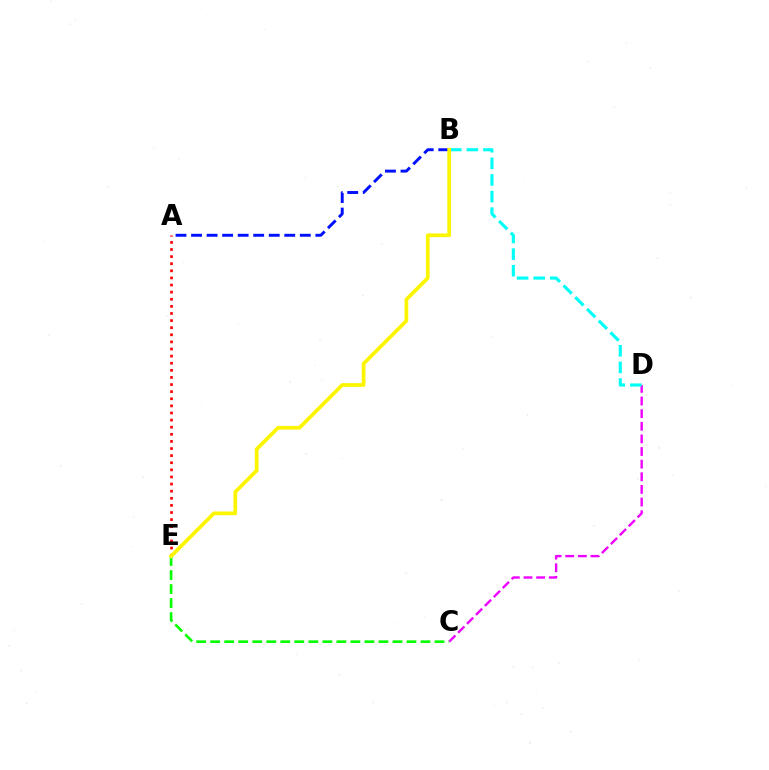{('C', 'D'): [{'color': '#ee00ff', 'line_style': 'dashed', 'thickness': 1.71}], ('A', 'B'): [{'color': '#0010ff', 'line_style': 'dashed', 'thickness': 2.11}], ('C', 'E'): [{'color': '#08ff00', 'line_style': 'dashed', 'thickness': 1.91}], ('B', 'D'): [{'color': '#00fff6', 'line_style': 'dashed', 'thickness': 2.26}], ('A', 'E'): [{'color': '#ff0000', 'line_style': 'dotted', 'thickness': 1.93}], ('B', 'E'): [{'color': '#fcf500', 'line_style': 'solid', 'thickness': 2.68}]}